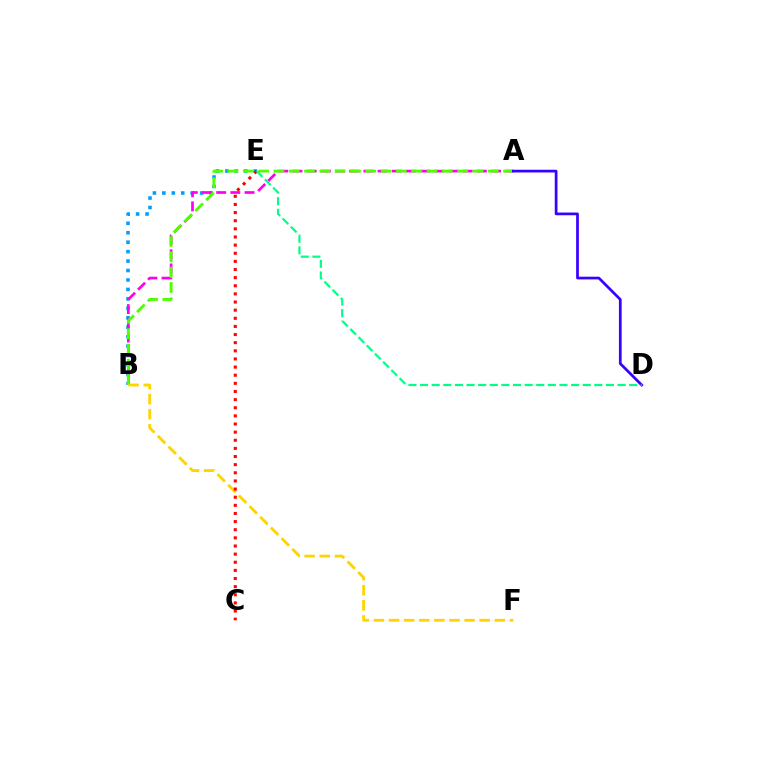{('B', 'E'): [{'color': '#009eff', 'line_style': 'dotted', 'thickness': 2.57}], ('A', 'B'): [{'color': '#ff00ed', 'line_style': 'dashed', 'thickness': 1.93}, {'color': '#4fff00', 'line_style': 'dashed', 'thickness': 2.08}], ('A', 'D'): [{'color': '#3700ff', 'line_style': 'solid', 'thickness': 1.96}], ('B', 'F'): [{'color': '#ffd500', 'line_style': 'dashed', 'thickness': 2.05}], ('C', 'E'): [{'color': '#ff0000', 'line_style': 'dotted', 'thickness': 2.21}], ('D', 'E'): [{'color': '#00ff86', 'line_style': 'dashed', 'thickness': 1.58}]}